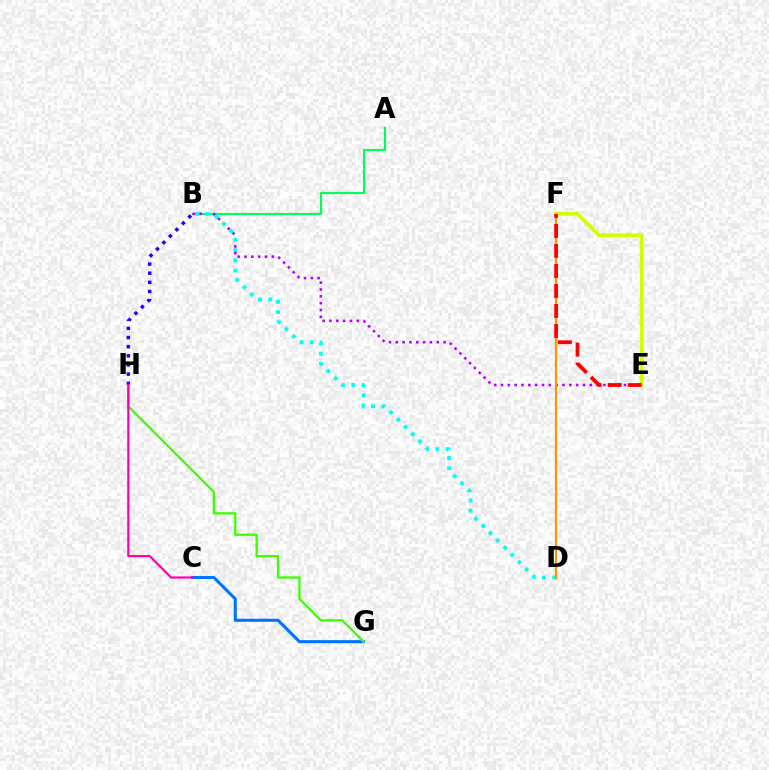{('A', 'B'): [{'color': '#00ff5c', 'line_style': 'solid', 'thickness': 1.54}], ('B', 'H'): [{'color': '#2500ff', 'line_style': 'dotted', 'thickness': 2.49}], ('B', 'E'): [{'color': '#b900ff', 'line_style': 'dotted', 'thickness': 1.86}], ('B', 'D'): [{'color': '#00fff6', 'line_style': 'dotted', 'thickness': 2.79}], ('C', 'G'): [{'color': '#0074ff', 'line_style': 'solid', 'thickness': 2.21}], ('D', 'F'): [{'color': '#ff9400', 'line_style': 'solid', 'thickness': 1.54}], ('E', 'F'): [{'color': '#d1ff00', 'line_style': 'solid', 'thickness': 2.64}, {'color': '#ff0000', 'line_style': 'dashed', 'thickness': 2.72}], ('G', 'H'): [{'color': '#3dff00', 'line_style': 'solid', 'thickness': 1.65}], ('C', 'H'): [{'color': '#ff00ac', 'line_style': 'solid', 'thickness': 1.59}]}